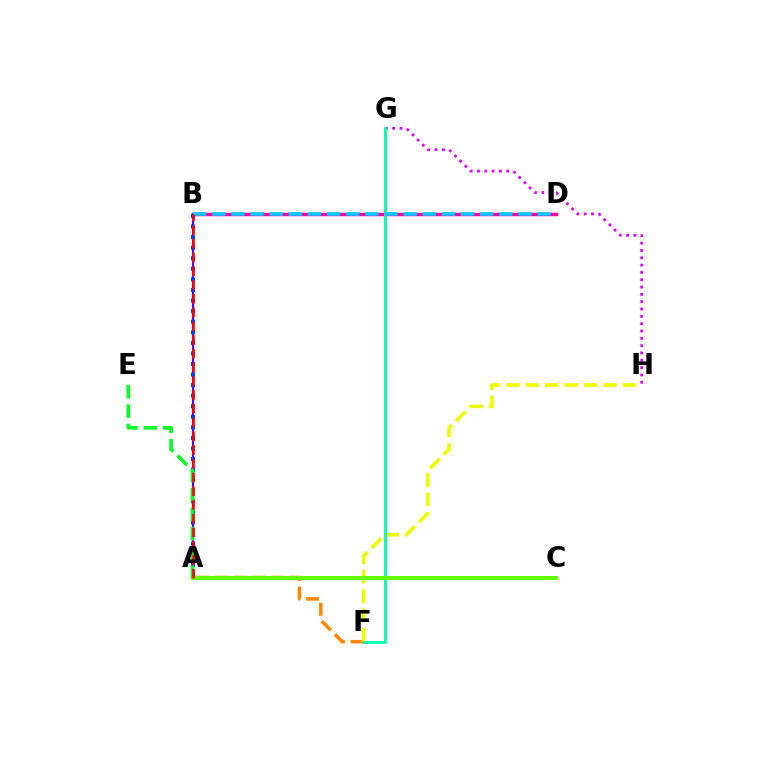{('A', 'B'): [{'color': '#4f00ff', 'line_style': 'solid', 'thickness': 1.56}, {'color': '#003fff', 'line_style': 'dotted', 'thickness': 2.87}, {'color': '#ff0000', 'line_style': 'dashed', 'thickness': 1.87}], ('A', 'F'): [{'color': '#ff8800', 'line_style': 'dashed', 'thickness': 2.54}], ('G', 'H'): [{'color': '#d600ff', 'line_style': 'dotted', 'thickness': 1.99}], ('B', 'D'): [{'color': '#ff00a0', 'line_style': 'solid', 'thickness': 2.5}, {'color': '#00c7ff', 'line_style': 'dashed', 'thickness': 2.6}], ('F', 'H'): [{'color': '#eeff00', 'line_style': 'dashed', 'thickness': 2.63}], ('F', 'G'): [{'color': '#00ffaf', 'line_style': 'solid', 'thickness': 2.02}], ('A', 'C'): [{'color': '#66ff00', 'line_style': 'solid', 'thickness': 2.9}], ('A', 'E'): [{'color': '#00ff27', 'line_style': 'dashed', 'thickness': 2.63}]}